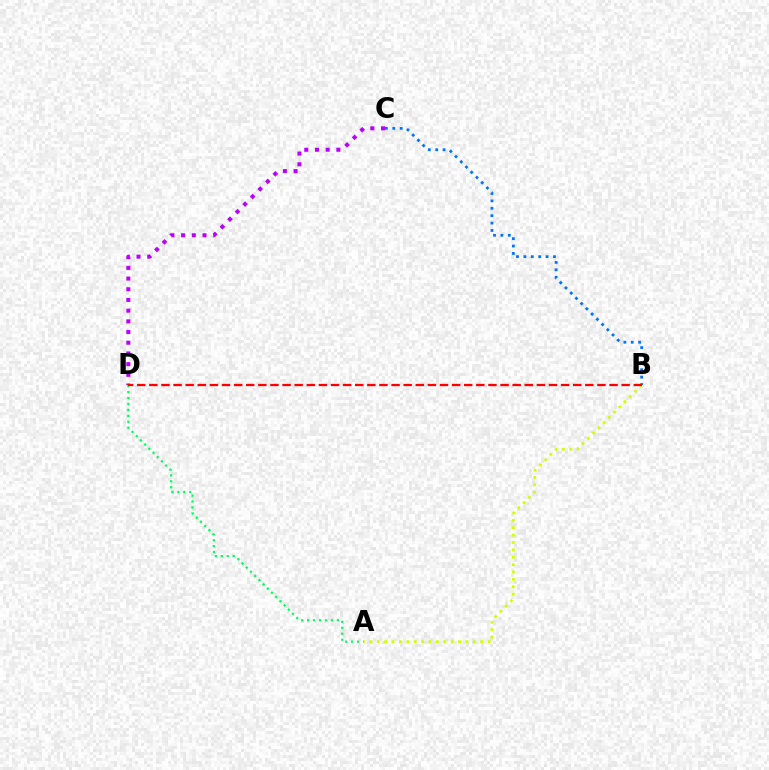{('A', 'B'): [{'color': '#d1ff00', 'line_style': 'dotted', 'thickness': 2.01}], ('A', 'D'): [{'color': '#00ff5c', 'line_style': 'dotted', 'thickness': 1.61}], ('C', 'D'): [{'color': '#b900ff', 'line_style': 'dotted', 'thickness': 2.91}], ('B', 'C'): [{'color': '#0074ff', 'line_style': 'dotted', 'thickness': 2.01}], ('B', 'D'): [{'color': '#ff0000', 'line_style': 'dashed', 'thickness': 1.65}]}